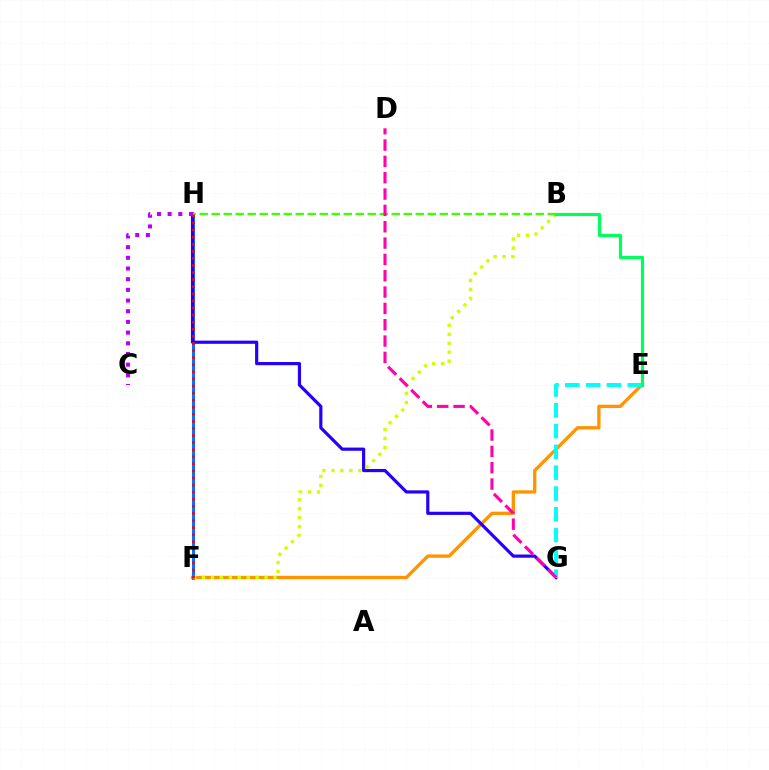{('E', 'F'): [{'color': '#ff9400', 'line_style': 'solid', 'thickness': 2.39}], ('F', 'H'): [{'color': '#0074ff', 'line_style': 'solid', 'thickness': 2.22}, {'color': '#ff0000', 'line_style': 'dotted', 'thickness': 1.92}], ('G', 'H'): [{'color': '#2500ff', 'line_style': 'solid', 'thickness': 2.29}], ('B', 'F'): [{'color': '#d1ff00', 'line_style': 'dotted', 'thickness': 2.43}], ('E', 'G'): [{'color': '#00fff6', 'line_style': 'dashed', 'thickness': 2.83}], ('B', 'E'): [{'color': '#00ff5c', 'line_style': 'solid', 'thickness': 2.29}], ('B', 'H'): [{'color': '#3dff00', 'line_style': 'dashed', 'thickness': 1.63}], ('C', 'H'): [{'color': '#b900ff', 'line_style': 'dotted', 'thickness': 2.9}], ('D', 'G'): [{'color': '#ff00ac', 'line_style': 'dashed', 'thickness': 2.22}]}